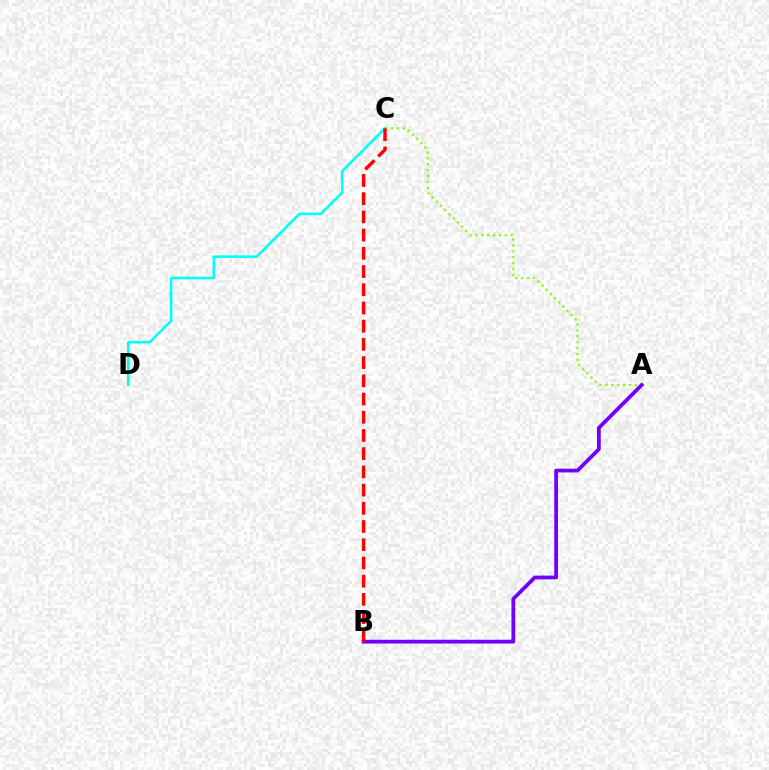{('A', 'C'): [{'color': '#84ff00', 'line_style': 'dotted', 'thickness': 1.6}], ('A', 'B'): [{'color': '#7200ff', 'line_style': 'solid', 'thickness': 2.71}], ('C', 'D'): [{'color': '#00fff6', 'line_style': 'solid', 'thickness': 1.87}], ('B', 'C'): [{'color': '#ff0000', 'line_style': 'dashed', 'thickness': 2.47}]}